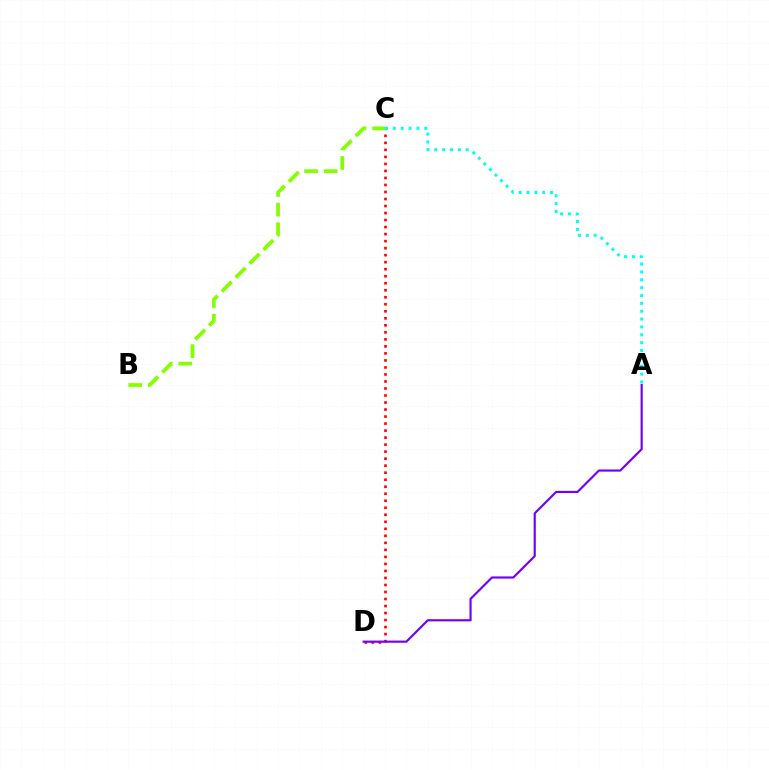{('C', 'D'): [{'color': '#ff0000', 'line_style': 'dotted', 'thickness': 1.91}], ('A', 'D'): [{'color': '#7200ff', 'line_style': 'solid', 'thickness': 1.56}], ('A', 'C'): [{'color': '#00fff6', 'line_style': 'dotted', 'thickness': 2.13}], ('B', 'C'): [{'color': '#84ff00', 'line_style': 'dashed', 'thickness': 2.67}]}